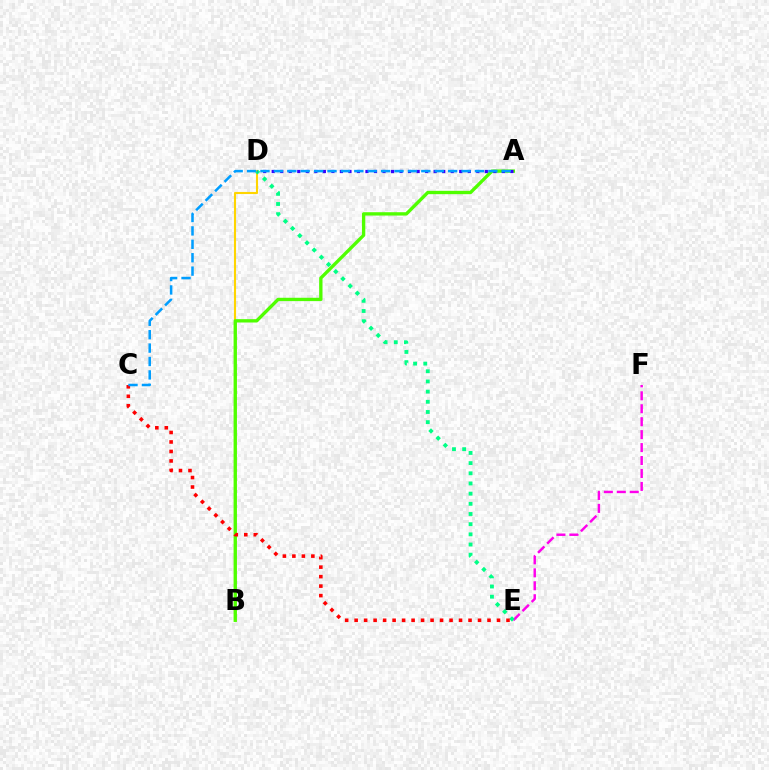{('B', 'D'): [{'color': '#ffd500', 'line_style': 'solid', 'thickness': 1.52}], ('E', 'F'): [{'color': '#ff00ed', 'line_style': 'dashed', 'thickness': 1.76}], ('D', 'E'): [{'color': '#00ff86', 'line_style': 'dotted', 'thickness': 2.76}], ('A', 'B'): [{'color': '#4fff00', 'line_style': 'solid', 'thickness': 2.41}], ('A', 'D'): [{'color': '#3700ff', 'line_style': 'dotted', 'thickness': 2.32}], ('C', 'E'): [{'color': '#ff0000', 'line_style': 'dotted', 'thickness': 2.58}], ('A', 'C'): [{'color': '#009eff', 'line_style': 'dashed', 'thickness': 1.82}]}